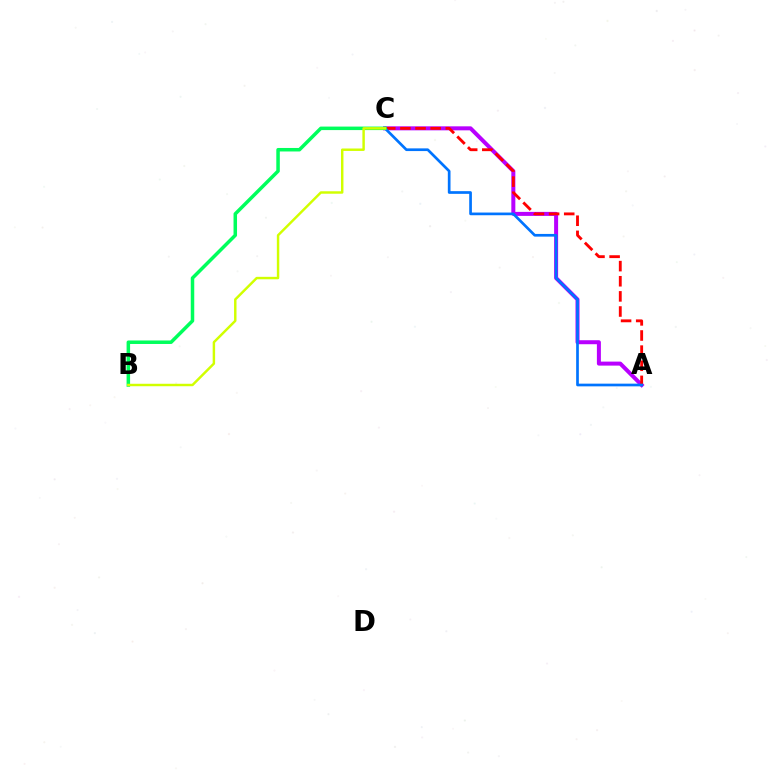{('A', 'C'): [{'color': '#b900ff', 'line_style': 'solid', 'thickness': 2.88}, {'color': '#ff0000', 'line_style': 'dashed', 'thickness': 2.06}, {'color': '#0074ff', 'line_style': 'solid', 'thickness': 1.94}], ('B', 'C'): [{'color': '#00ff5c', 'line_style': 'solid', 'thickness': 2.52}, {'color': '#d1ff00', 'line_style': 'solid', 'thickness': 1.76}]}